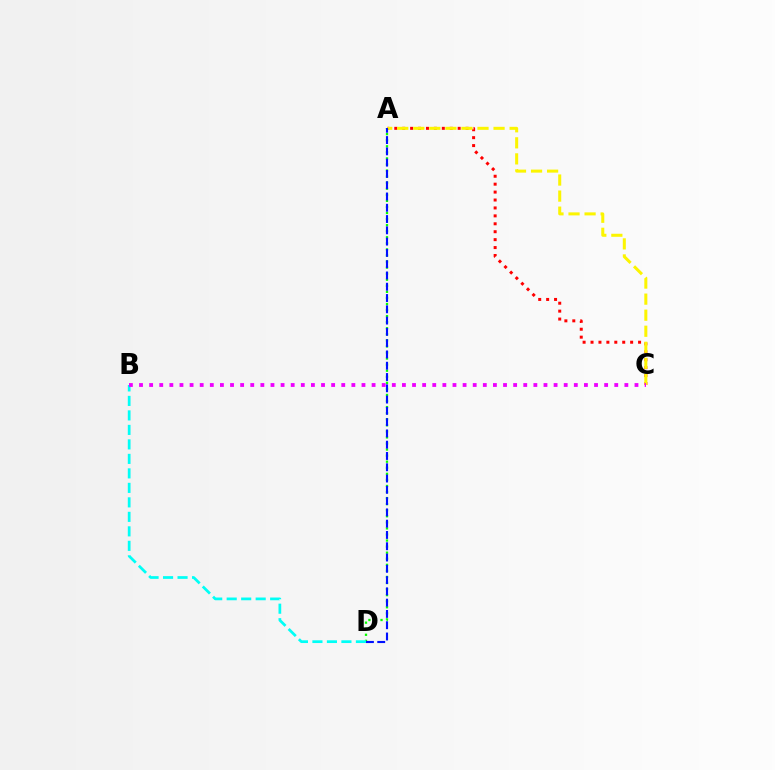{('A', 'D'): [{'color': '#08ff00', 'line_style': 'dotted', 'thickness': 1.65}, {'color': '#0010ff', 'line_style': 'dashed', 'thickness': 1.53}], ('A', 'C'): [{'color': '#ff0000', 'line_style': 'dotted', 'thickness': 2.15}, {'color': '#fcf500', 'line_style': 'dashed', 'thickness': 2.18}], ('B', 'D'): [{'color': '#00fff6', 'line_style': 'dashed', 'thickness': 1.97}], ('B', 'C'): [{'color': '#ee00ff', 'line_style': 'dotted', 'thickness': 2.75}]}